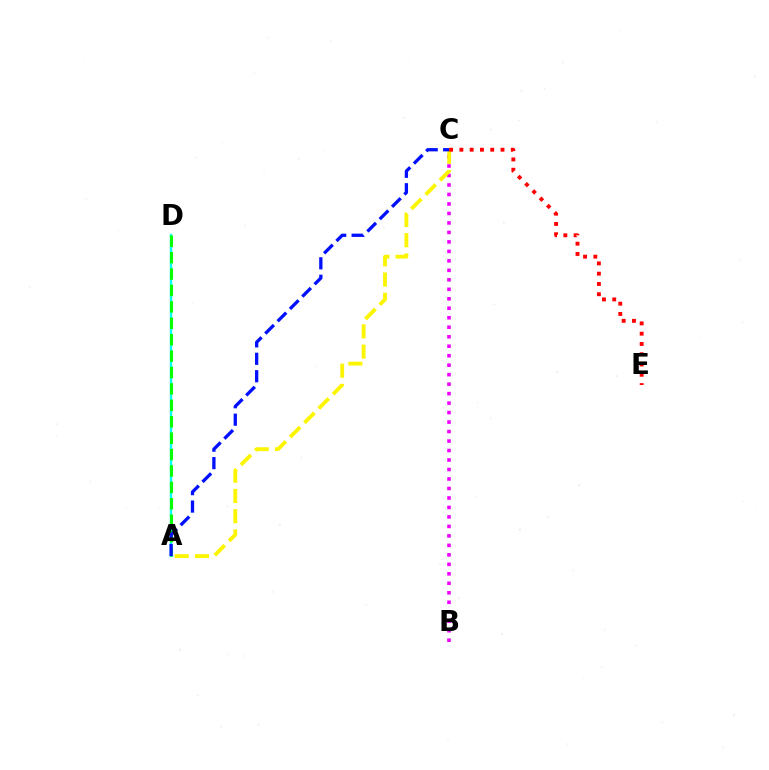{('A', 'D'): [{'color': '#00fff6', 'line_style': 'solid', 'thickness': 1.7}, {'color': '#08ff00', 'line_style': 'dashed', 'thickness': 2.23}], ('B', 'C'): [{'color': '#ee00ff', 'line_style': 'dotted', 'thickness': 2.58}], ('A', 'C'): [{'color': '#fcf500', 'line_style': 'dashed', 'thickness': 2.75}, {'color': '#0010ff', 'line_style': 'dashed', 'thickness': 2.37}], ('C', 'E'): [{'color': '#ff0000', 'line_style': 'dotted', 'thickness': 2.79}]}